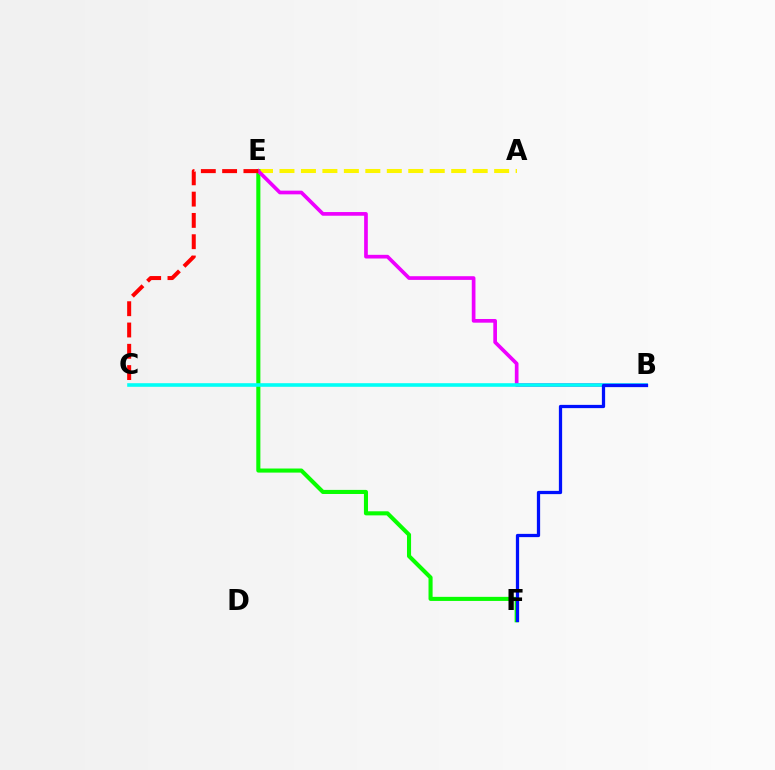{('A', 'E'): [{'color': '#fcf500', 'line_style': 'dashed', 'thickness': 2.92}], ('E', 'F'): [{'color': '#08ff00', 'line_style': 'solid', 'thickness': 2.94}], ('B', 'E'): [{'color': '#ee00ff', 'line_style': 'solid', 'thickness': 2.65}], ('B', 'C'): [{'color': '#00fff6', 'line_style': 'solid', 'thickness': 2.59}], ('B', 'F'): [{'color': '#0010ff', 'line_style': 'solid', 'thickness': 2.34}], ('C', 'E'): [{'color': '#ff0000', 'line_style': 'dashed', 'thickness': 2.89}]}